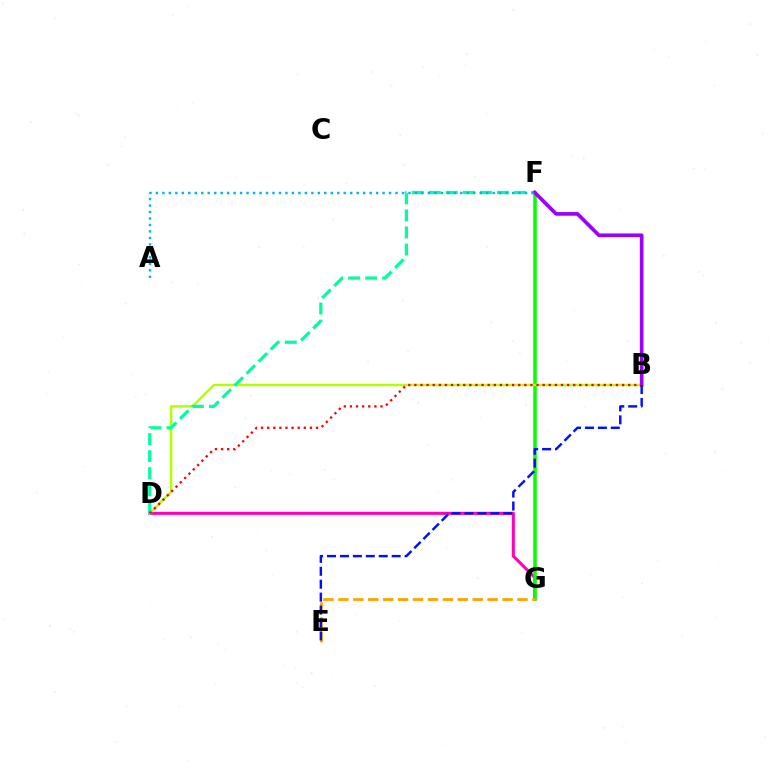{('D', 'G'): [{'color': '#ff00bd', 'line_style': 'solid', 'thickness': 2.2}], ('F', 'G'): [{'color': '#08ff00', 'line_style': 'solid', 'thickness': 2.54}], ('B', 'D'): [{'color': '#b3ff00', 'line_style': 'solid', 'thickness': 1.76}, {'color': '#ff0000', 'line_style': 'dotted', 'thickness': 1.66}], ('D', 'F'): [{'color': '#00ff9d', 'line_style': 'dashed', 'thickness': 2.32}], ('B', 'F'): [{'color': '#9b00ff', 'line_style': 'solid', 'thickness': 2.64}], ('A', 'F'): [{'color': '#00b5ff', 'line_style': 'dotted', 'thickness': 1.76}], ('E', 'G'): [{'color': '#ffa500', 'line_style': 'dashed', 'thickness': 2.03}], ('B', 'E'): [{'color': '#0010ff', 'line_style': 'dashed', 'thickness': 1.76}]}